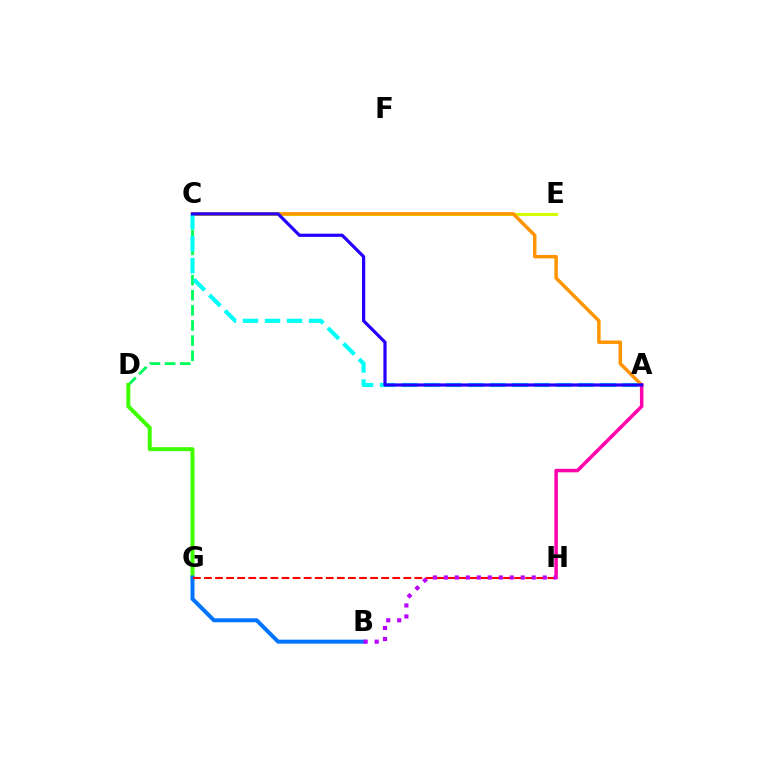{('C', 'E'): [{'color': '#d1ff00', 'line_style': 'solid', 'thickness': 2.2}], ('C', 'D'): [{'color': '#00ff5c', 'line_style': 'dashed', 'thickness': 2.05}], ('D', 'G'): [{'color': '#3dff00', 'line_style': 'solid', 'thickness': 2.86}], ('B', 'G'): [{'color': '#0074ff', 'line_style': 'solid', 'thickness': 2.85}], ('G', 'H'): [{'color': '#ff0000', 'line_style': 'dashed', 'thickness': 1.5}], ('A', 'C'): [{'color': '#ff9400', 'line_style': 'solid', 'thickness': 2.5}, {'color': '#00fff6', 'line_style': 'dashed', 'thickness': 2.99}, {'color': '#2500ff', 'line_style': 'solid', 'thickness': 2.3}], ('A', 'H'): [{'color': '#ff00ac', 'line_style': 'solid', 'thickness': 2.54}], ('B', 'H'): [{'color': '#b900ff', 'line_style': 'dotted', 'thickness': 2.98}]}